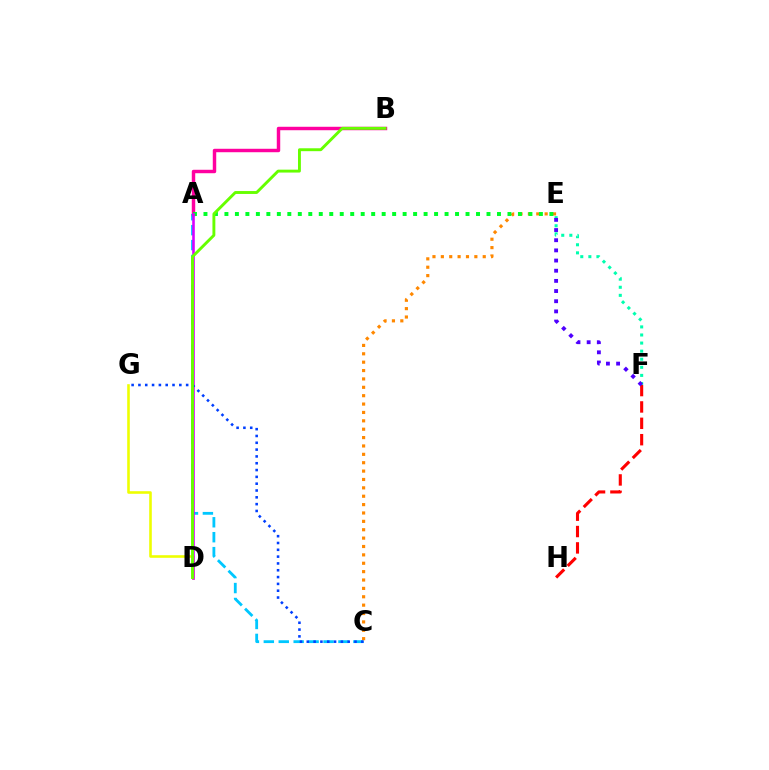{('A', 'C'): [{'color': '#00c7ff', 'line_style': 'dashed', 'thickness': 2.03}], ('D', 'G'): [{'color': '#eeff00', 'line_style': 'solid', 'thickness': 1.87}], ('A', 'B'): [{'color': '#ff00a0', 'line_style': 'solid', 'thickness': 2.48}], ('C', 'E'): [{'color': '#ff8800', 'line_style': 'dotted', 'thickness': 2.28}], ('F', 'H'): [{'color': '#ff0000', 'line_style': 'dashed', 'thickness': 2.22}], ('A', 'E'): [{'color': '#00ff27', 'line_style': 'dotted', 'thickness': 2.85}], ('A', 'D'): [{'color': '#d600ff', 'line_style': 'solid', 'thickness': 1.87}], ('C', 'G'): [{'color': '#003fff', 'line_style': 'dotted', 'thickness': 1.85}], ('E', 'F'): [{'color': '#00ffaf', 'line_style': 'dotted', 'thickness': 2.2}, {'color': '#4f00ff', 'line_style': 'dotted', 'thickness': 2.76}], ('B', 'D'): [{'color': '#66ff00', 'line_style': 'solid', 'thickness': 2.09}]}